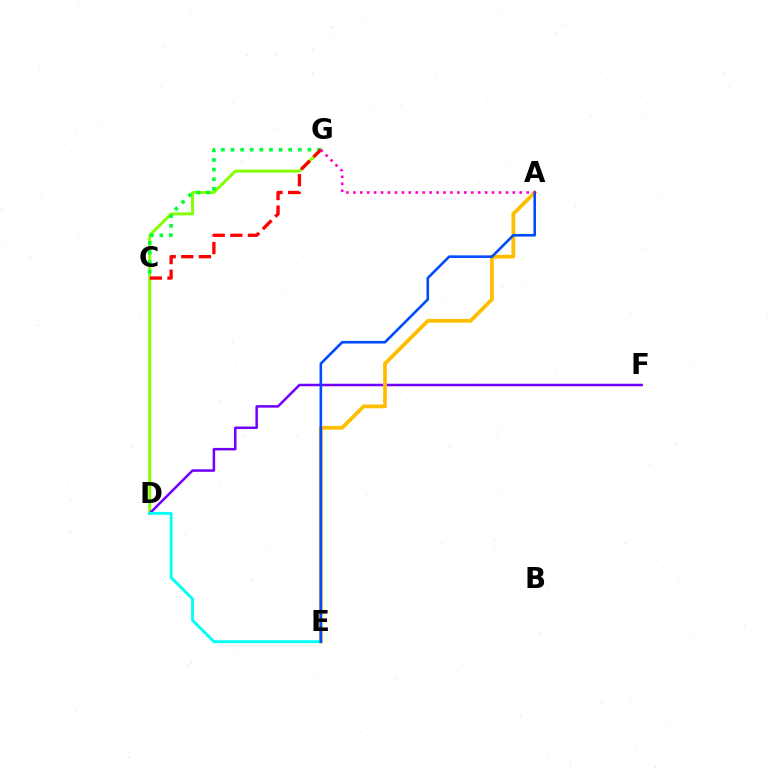{('D', 'G'): [{'color': '#84ff00', 'line_style': 'solid', 'thickness': 2.11}], ('C', 'G'): [{'color': '#00ff39', 'line_style': 'dotted', 'thickness': 2.61}, {'color': '#ff0000', 'line_style': 'dashed', 'thickness': 2.39}], ('D', 'F'): [{'color': '#7200ff', 'line_style': 'solid', 'thickness': 1.81}], ('A', 'E'): [{'color': '#ffbd00', 'line_style': 'solid', 'thickness': 2.7}, {'color': '#004bff', 'line_style': 'solid', 'thickness': 1.87}], ('D', 'E'): [{'color': '#00fff6', 'line_style': 'solid', 'thickness': 2.07}], ('A', 'G'): [{'color': '#ff00cf', 'line_style': 'dotted', 'thickness': 1.88}]}